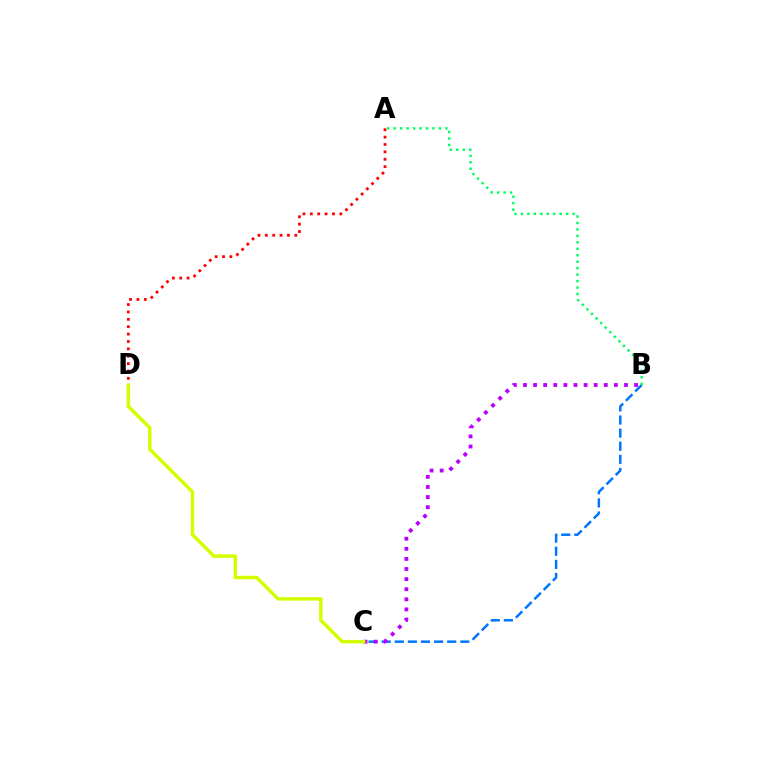{('B', 'C'): [{'color': '#0074ff', 'line_style': 'dashed', 'thickness': 1.78}, {'color': '#b900ff', 'line_style': 'dotted', 'thickness': 2.74}], ('A', 'D'): [{'color': '#ff0000', 'line_style': 'dotted', 'thickness': 2.0}], ('A', 'B'): [{'color': '#00ff5c', 'line_style': 'dotted', 'thickness': 1.76}], ('C', 'D'): [{'color': '#d1ff00', 'line_style': 'solid', 'thickness': 2.5}]}